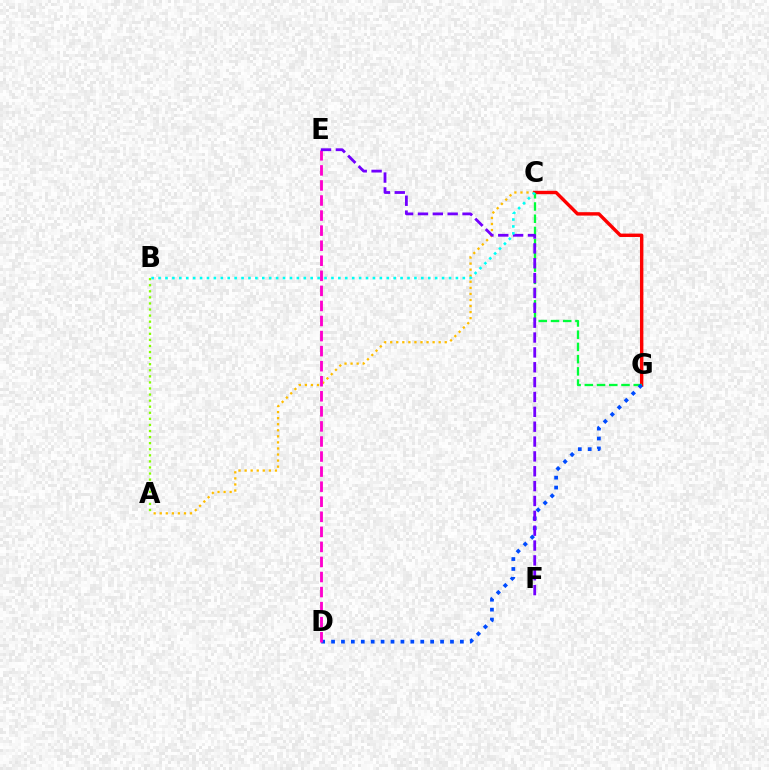{('A', 'C'): [{'color': '#ffbd00', 'line_style': 'dotted', 'thickness': 1.65}], ('C', 'G'): [{'color': '#ff0000', 'line_style': 'solid', 'thickness': 2.45}, {'color': '#00ff39', 'line_style': 'dashed', 'thickness': 1.66}], ('D', 'G'): [{'color': '#004bff', 'line_style': 'dotted', 'thickness': 2.69}], ('A', 'B'): [{'color': '#84ff00', 'line_style': 'dotted', 'thickness': 1.65}], ('D', 'E'): [{'color': '#ff00cf', 'line_style': 'dashed', 'thickness': 2.05}], ('E', 'F'): [{'color': '#7200ff', 'line_style': 'dashed', 'thickness': 2.02}], ('B', 'C'): [{'color': '#00fff6', 'line_style': 'dotted', 'thickness': 1.88}]}